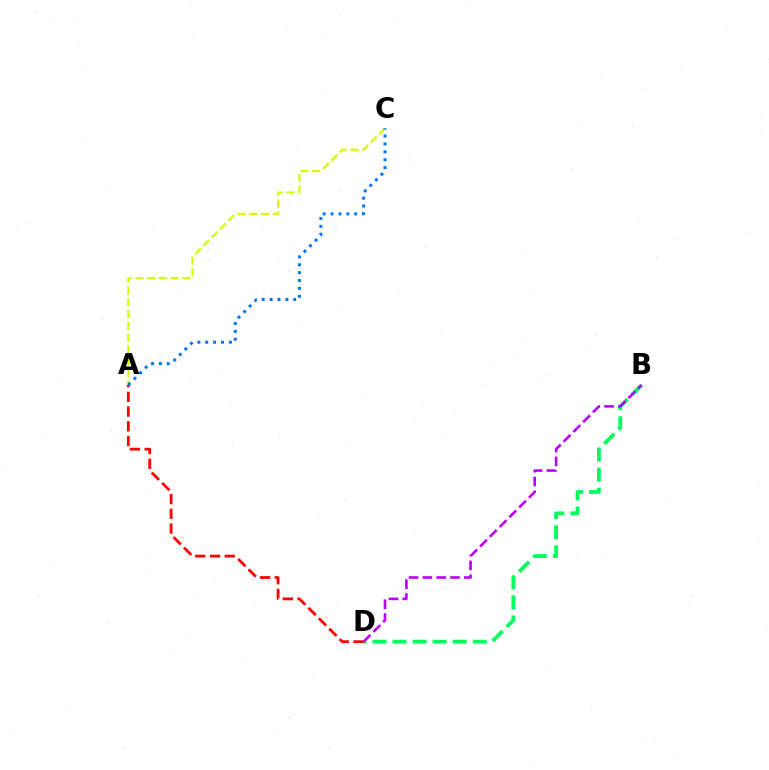{('A', 'C'): [{'color': '#d1ff00', 'line_style': 'dashed', 'thickness': 1.6}, {'color': '#0074ff', 'line_style': 'dotted', 'thickness': 2.14}], ('B', 'D'): [{'color': '#00ff5c', 'line_style': 'dashed', 'thickness': 2.73}, {'color': '#b900ff', 'line_style': 'dashed', 'thickness': 1.88}], ('A', 'D'): [{'color': '#ff0000', 'line_style': 'dashed', 'thickness': 2.0}]}